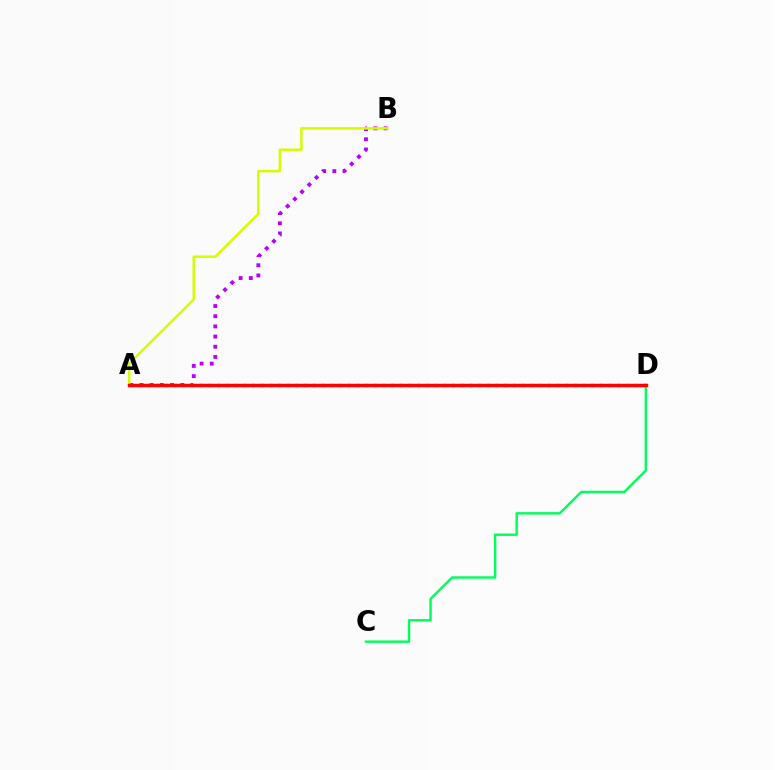{('A', 'D'): [{'color': '#0074ff', 'line_style': 'dotted', 'thickness': 2.36}, {'color': '#ff0000', 'line_style': 'solid', 'thickness': 2.48}], ('A', 'B'): [{'color': '#b900ff', 'line_style': 'dotted', 'thickness': 2.77}, {'color': '#d1ff00', 'line_style': 'solid', 'thickness': 1.78}], ('C', 'D'): [{'color': '#00ff5c', 'line_style': 'solid', 'thickness': 1.74}]}